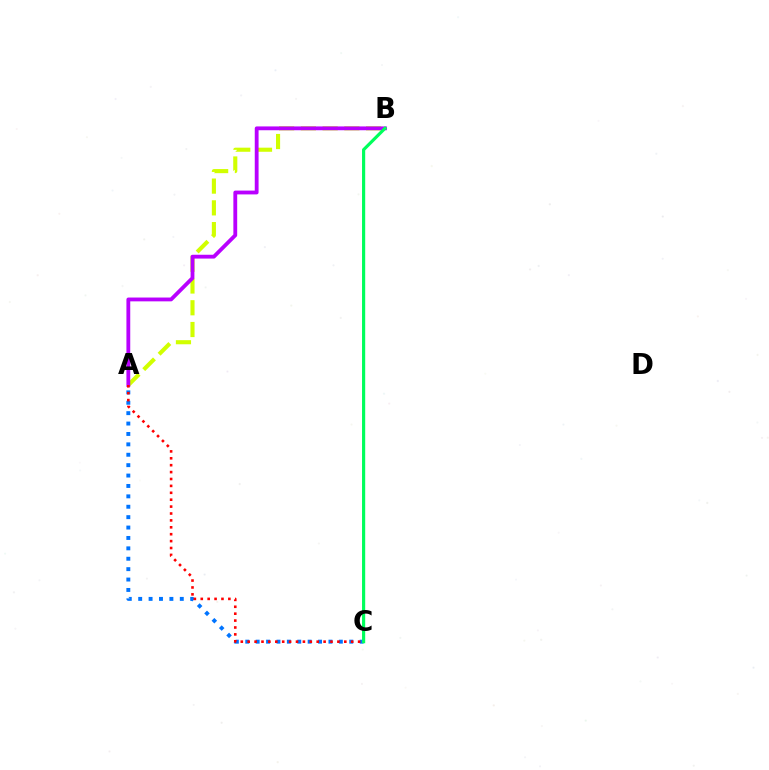{('A', 'C'): [{'color': '#0074ff', 'line_style': 'dotted', 'thickness': 2.83}, {'color': '#ff0000', 'line_style': 'dotted', 'thickness': 1.87}], ('A', 'B'): [{'color': '#d1ff00', 'line_style': 'dashed', 'thickness': 2.95}, {'color': '#b900ff', 'line_style': 'solid', 'thickness': 2.75}], ('B', 'C'): [{'color': '#00ff5c', 'line_style': 'solid', 'thickness': 2.28}]}